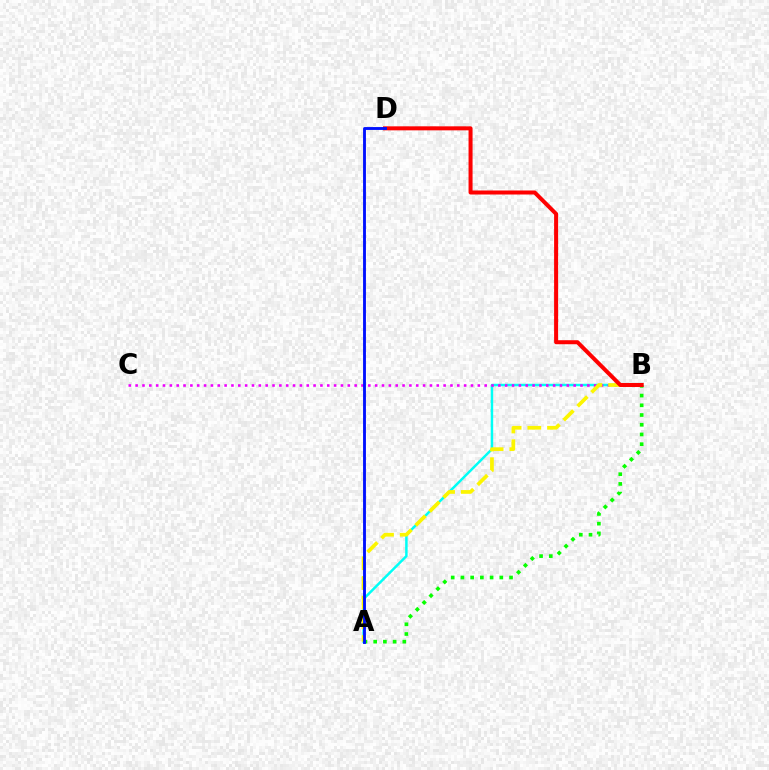{('A', 'B'): [{'color': '#00fff6', 'line_style': 'solid', 'thickness': 1.78}, {'color': '#fcf500', 'line_style': 'dashed', 'thickness': 2.68}, {'color': '#08ff00', 'line_style': 'dotted', 'thickness': 2.64}], ('B', 'C'): [{'color': '#ee00ff', 'line_style': 'dotted', 'thickness': 1.86}], ('B', 'D'): [{'color': '#ff0000', 'line_style': 'solid', 'thickness': 2.89}], ('A', 'D'): [{'color': '#0010ff', 'line_style': 'solid', 'thickness': 2.07}]}